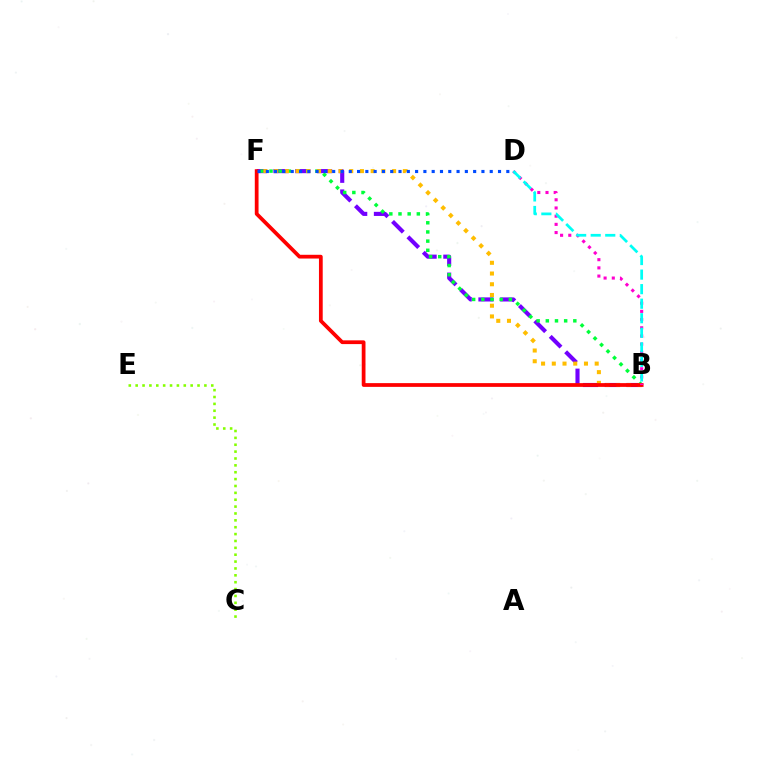{('C', 'E'): [{'color': '#84ff00', 'line_style': 'dotted', 'thickness': 1.87}], ('B', 'F'): [{'color': '#7200ff', 'line_style': 'dashed', 'thickness': 2.96}, {'color': '#00ff39', 'line_style': 'dotted', 'thickness': 2.49}, {'color': '#ffbd00', 'line_style': 'dotted', 'thickness': 2.91}, {'color': '#ff0000', 'line_style': 'solid', 'thickness': 2.7}], ('B', 'D'): [{'color': '#ff00cf', 'line_style': 'dotted', 'thickness': 2.23}, {'color': '#00fff6', 'line_style': 'dashed', 'thickness': 1.98}], ('D', 'F'): [{'color': '#004bff', 'line_style': 'dotted', 'thickness': 2.25}]}